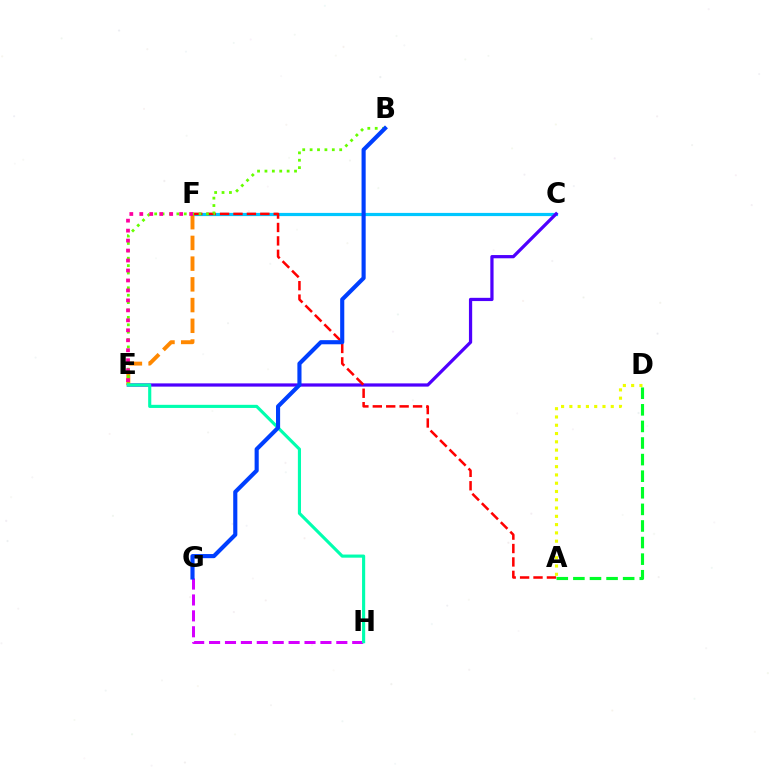{('C', 'F'): [{'color': '#00c7ff', 'line_style': 'solid', 'thickness': 2.3}], ('C', 'E'): [{'color': '#4f00ff', 'line_style': 'solid', 'thickness': 2.33}], ('G', 'H'): [{'color': '#d600ff', 'line_style': 'dashed', 'thickness': 2.16}], ('E', 'F'): [{'color': '#ff8800', 'line_style': 'dashed', 'thickness': 2.82}, {'color': '#ff00a0', 'line_style': 'dotted', 'thickness': 2.71}], ('A', 'F'): [{'color': '#ff0000', 'line_style': 'dashed', 'thickness': 1.82}], ('B', 'E'): [{'color': '#66ff00', 'line_style': 'dotted', 'thickness': 2.01}], ('A', 'D'): [{'color': '#00ff27', 'line_style': 'dashed', 'thickness': 2.25}, {'color': '#eeff00', 'line_style': 'dotted', 'thickness': 2.25}], ('E', 'H'): [{'color': '#00ffaf', 'line_style': 'solid', 'thickness': 2.25}], ('B', 'G'): [{'color': '#003fff', 'line_style': 'solid', 'thickness': 2.97}]}